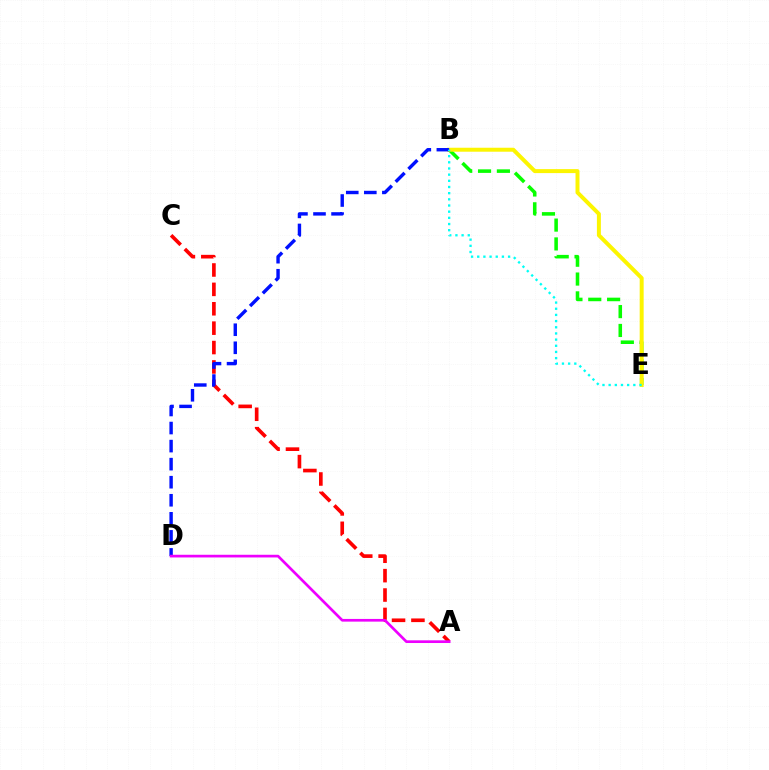{('A', 'C'): [{'color': '#ff0000', 'line_style': 'dashed', 'thickness': 2.63}], ('B', 'E'): [{'color': '#08ff00', 'line_style': 'dashed', 'thickness': 2.56}, {'color': '#fcf500', 'line_style': 'solid', 'thickness': 2.86}, {'color': '#00fff6', 'line_style': 'dotted', 'thickness': 1.68}], ('B', 'D'): [{'color': '#0010ff', 'line_style': 'dashed', 'thickness': 2.45}], ('A', 'D'): [{'color': '#ee00ff', 'line_style': 'solid', 'thickness': 1.94}]}